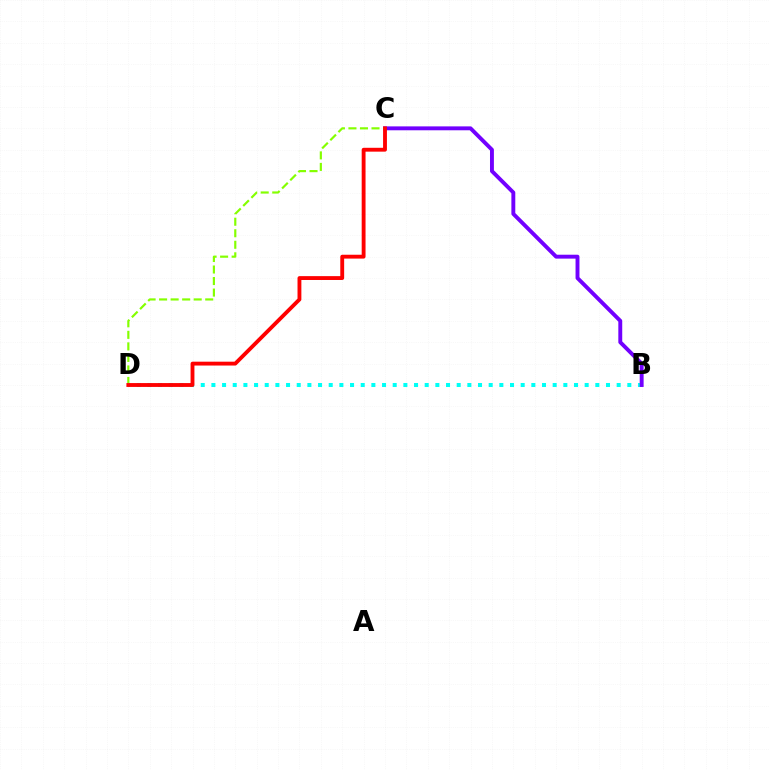{('B', 'D'): [{'color': '#00fff6', 'line_style': 'dotted', 'thickness': 2.9}], ('B', 'C'): [{'color': '#7200ff', 'line_style': 'solid', 'thickness': 2.81}], ('C', 'D'): [{'color': '#84ff00', 'line_style': 'dashed', 'thickness': 1.57}, {'color': '#ff0000', 'line_style': 'solid', 'thickness': 2.78}]}